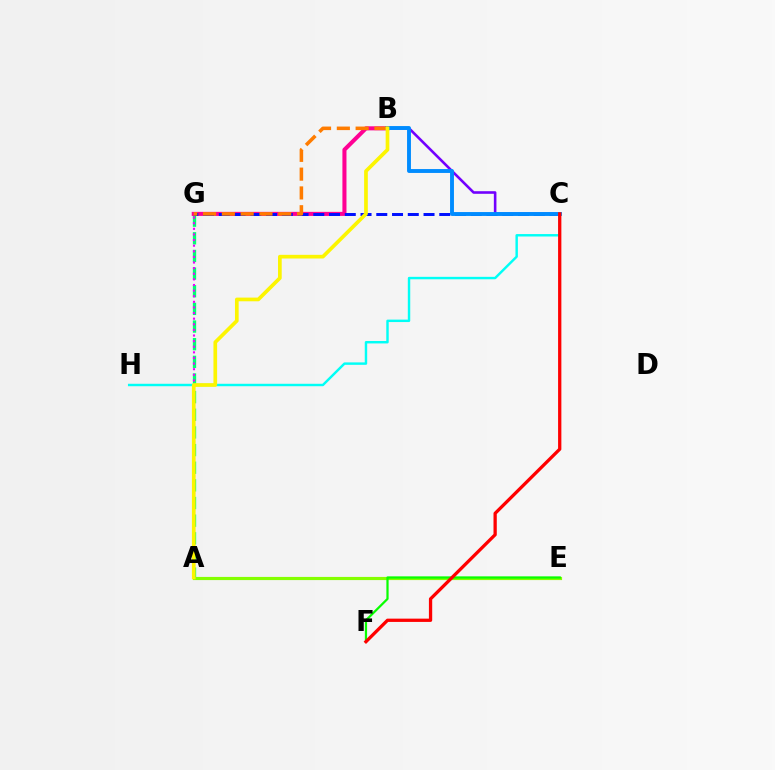{('A', 'G'): [{'color': '#00ff74', 'line_style': 'dashed', 'thickness': 2.4}, {'color': '#ee00ff', 'line_style': 'dotted', 'thickness': 1.53}], ('B', 'G'): [{'color': '#ff0094', 'line_style': 'solid', 'thickness': 2.93}, {'color': '#ff7c00', 'line_style': 'dashed', 'thickness': 2.55}], ('C', 'G'): [{'color': '#0010ff', 'line_style': 'dashed', 'thickness': 2.14}], ('B', 'C'): [{'color': '#7200ff', 'line_style': 'solid', 'thickness': 1.87}, {'color': '#008cff', 'line_style': 'solid', 'thickness': 2.8}], ('A', 'E'): [{'color': '#84ff00', 'line_style': 'solid', 'thickness': 2.27}], ('E', 'F'): [{'color': '#08ff00', 'line_style': 'solid', 'thickness': 1.61}], ('C', 'H'): [{'color': '#00fff6', 'line_style': 'solid', 'thickness': 1.75}], ('C', 'F'): [{'color': '#ff0000', 'line_style': 'solid', 'thickness': 2.36}], ('A', 'B'): [{'color': '#fcf500', 'line_style': 'solid', 'thickness': 2.65}]}